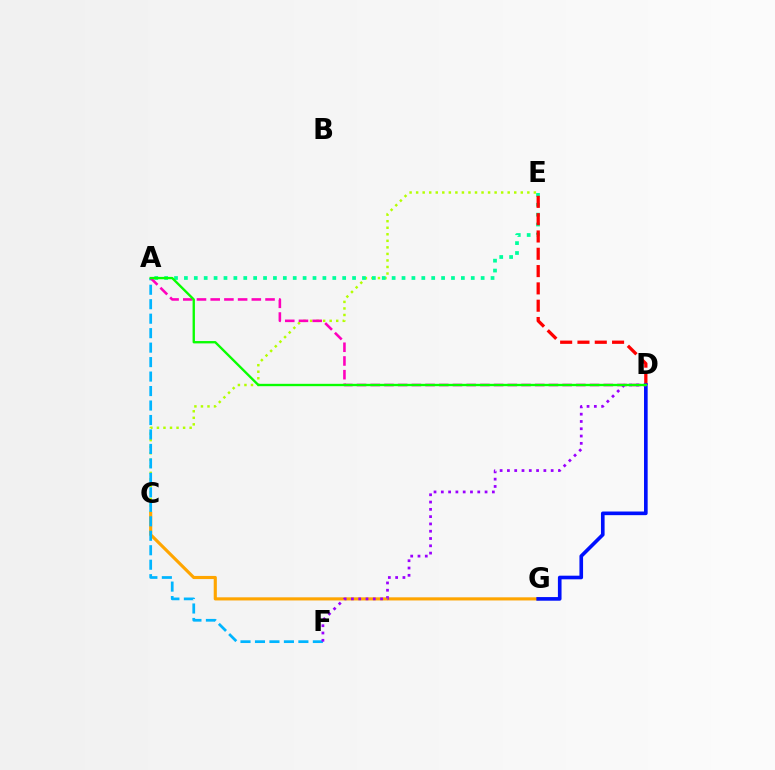{('C', 'E'): [{'color': '#b3ff00', 'line_style': 'dotted', 'thickness': 1.78}], ('C', 'G'): [{'color': '#ffa500', 'line_style': 'solid', 'thickness': 2.26}], ('A', 'E'): [{'color': '#00ff9d', 'line_style': 'dotted', 'thickness': 2.69}], ('D', 'E'): [{'color': '#ff0000', 'line_style': 'dashed', 'thickness': 2.35}], ('A', 'F'): [{'color': '#00b5ff', 'line_style': 'dashed', 'thickness': 1.97}], ('D', 'G'): [{'color': '#0010ff', 'line_style': 'solid', 'thickness': 2.62}], ('A', 'D'): [{'color': '#ff00bd', 'line_style': 'dashed', 'thickness': 1.86}, {'color': '#08ff00', 'line_style': 'solid', 'thickness': 1.69}], ('D', 'F'): [{'color': '#9b00ff', 'line_style': 'dotted', 'thickness': 1.98}]}